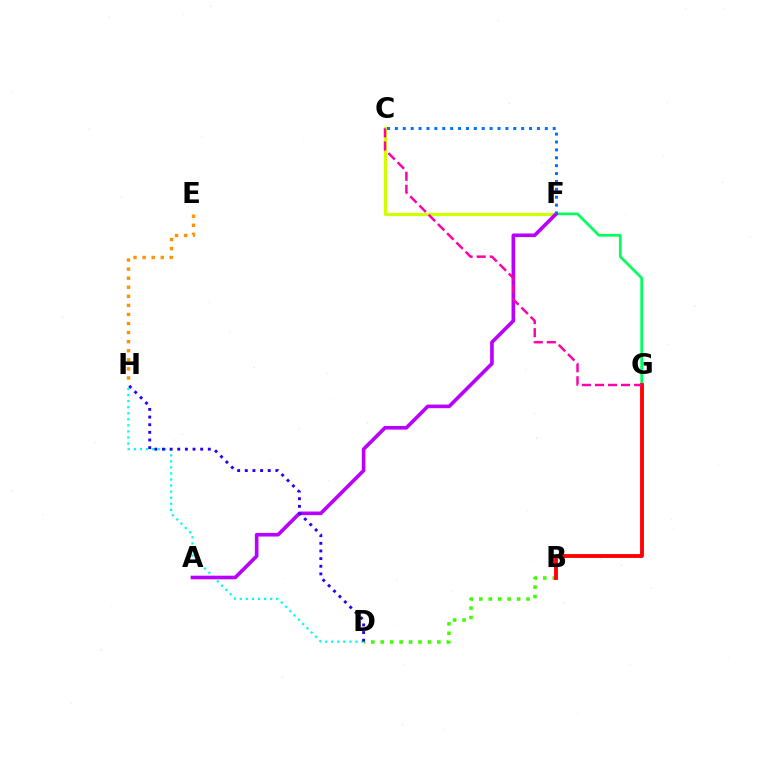{('F', 'G'): [{'color': '#00ff5c', 'line_style': 'solid', 'thickness': 1.94}], ('C', 'F'): [{'color': '#d1ff00', 'line_style': 'solid', 'thickness': 2.32}, {'color': '#0074ff', 'line_style': 'dotted', 'thickness': 2.14}], ('D', 'H'): [{'color': '#00fff6', 'line_style': 'dotted', 'thickness': 1.65}, {'color': '#2500ff', 'line_style': 'dotted', 'thickness': 2.08}], ('A', 'F'): [{'color': '#b900ff', 'line_style': 'solid', 'thickness': 2.61}], ('B', 'D'): [{'color': '#3dff00', 'line_style': 'dotted', 'thickness': 2.56}], ('E', 'H'): [{'color': '#ff9400', 'line_style': 'dotted', 'thickness': 2.46}], ('B', 'G'): [{'color': '#ff0000', 'line_style': 'solid', 'thickness': 2.77}], ('C', 'G'): [{'color': '#ff00ac', 'line_style': 'dashed', 'thickness': 1.77}]}